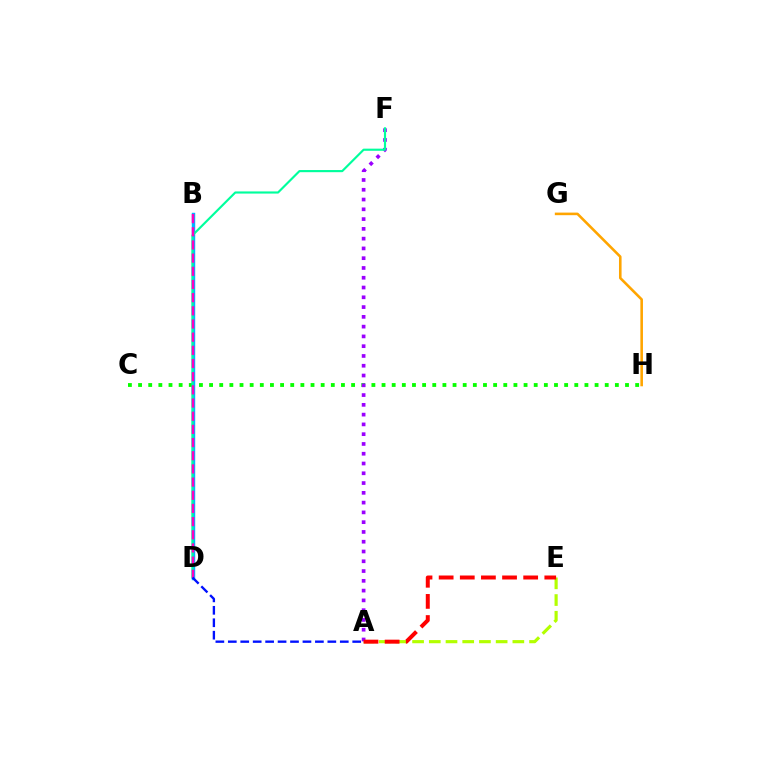{('C', 'H'): [{'color': '#08ff00', 'line_style': 'dotted', 'thickness': 2.76}], ('A', 'E'): [{'color': '#b3ff00', 'line_style': 'dashed', 'thickness': 2.27}, {'color': '#ff0000', 'line_style': 'dashed', 'thickness': 2.87}], ('B', 'D'): [{'color': '#00b5ff', 'line_style': 'solid', 'thickness': 2.48}, {'color': '#ff00bd', 'line_style': 'dashed', 'thickness': 1.79}], ('A', 'F'): [{'color': '#9b00ff', 'line_style': 'dotted', 'thickness': 2.66}], ('D', 'F'): [{'color': '#00ff9d', 'line_style': 'solid', 'thickness': 1.55}], ('G', 'H'): [{'color': '#ffa500', 'line_style': 'solid', 'thickness': 1.86}], ('A', 'D'): [{'color': '#0010ff', 'line_style': 'dashed', 'thickness': 1.69}]}